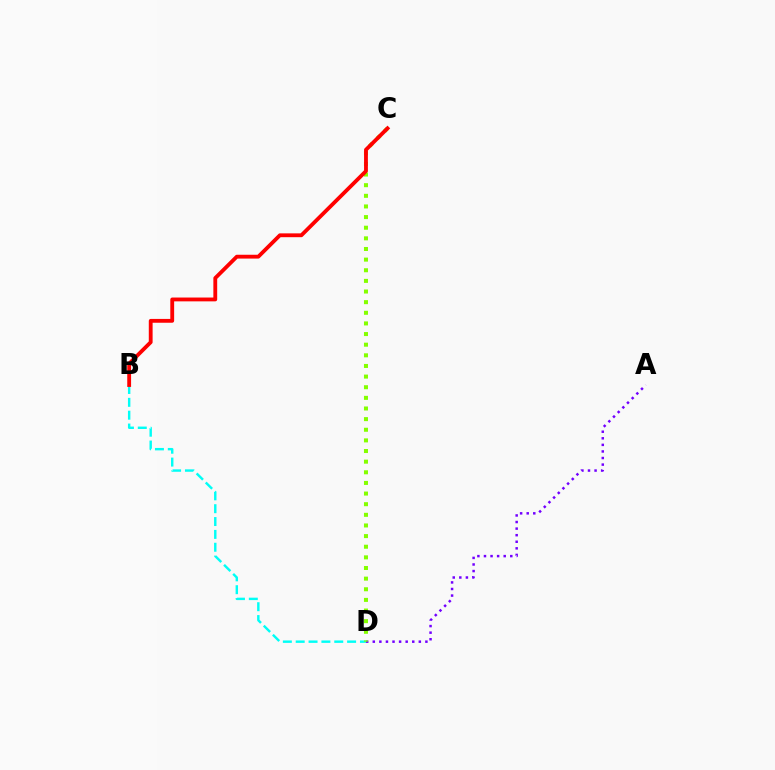{('B', 'D'): [{'color': '#00fff6', 'line_style': 'dashed', 'thickness': 1.75}], ('A', 'D'): [{'color': '#7200ff', 'line_style': 'dotted', 'thickness': 1.79}], ('C', 'D'): [{'color': '#84ff00', 'line_style': 'dotted', 'thickness': 2.89}], ('B', 'C'): [{'color': '#ff0000', 'line_style': 'solid', 'thickness': 2.76}]}